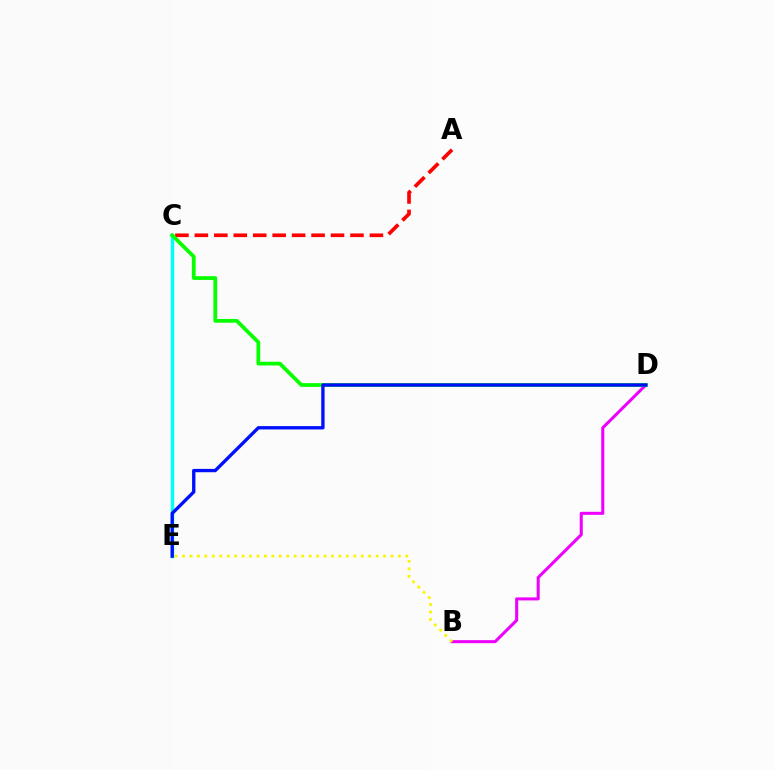{('C', 'E'): [{'color': '#00fff6', 'line_style': 'solid', 'thickness': 2.5}], ('A', 'C'): [{'color': '#ff0000', 'line_style': 'dashed', 'thickness': 2.64}], ('B', 'D'): [{'color': '#ee00ff', 'line_style': 'solid', 'thickness': 2.19}], ('C', 'D'): [{'color': '#08ff00', 'line_style': 'solid', 'thickness': 2.7}], ('D', 'E'): [{'color': '#0010ff', 'line_style': 'solid', 'thickness': 2.4}], ('B', 'E'): [{'color': '#fcf500', 'line_style': 'dotted', 'thickness': 2.02}]}